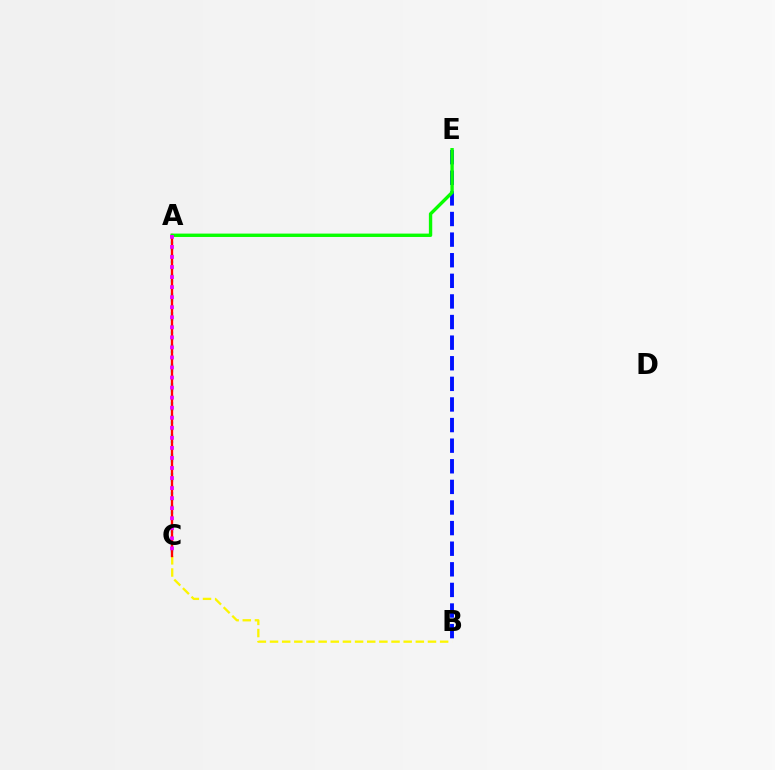{('A', 'C'): [{'color': '#00fff6', 'line_style': 'dotted', 'thickness': 1.75}, {'color': '#ff0000', 'line_style': 'solid', 'thickness': 1.68}, {'color': '#ee00ff', 'line_style': 'dotted', 'thickness': 2.73}], ('B', 'C'): [{'color': '#fcf500', 'line_style': 'dashed', 'thickness': 1.65}], ('B', 'E'): [{'color': '#0010ff', 'line_style': 'dashed', 'thickness': 2.8}], ('A', 'E'): [{'color': '#08ff00', 'line_style': 'solid', 'thickness': 2.43}]}